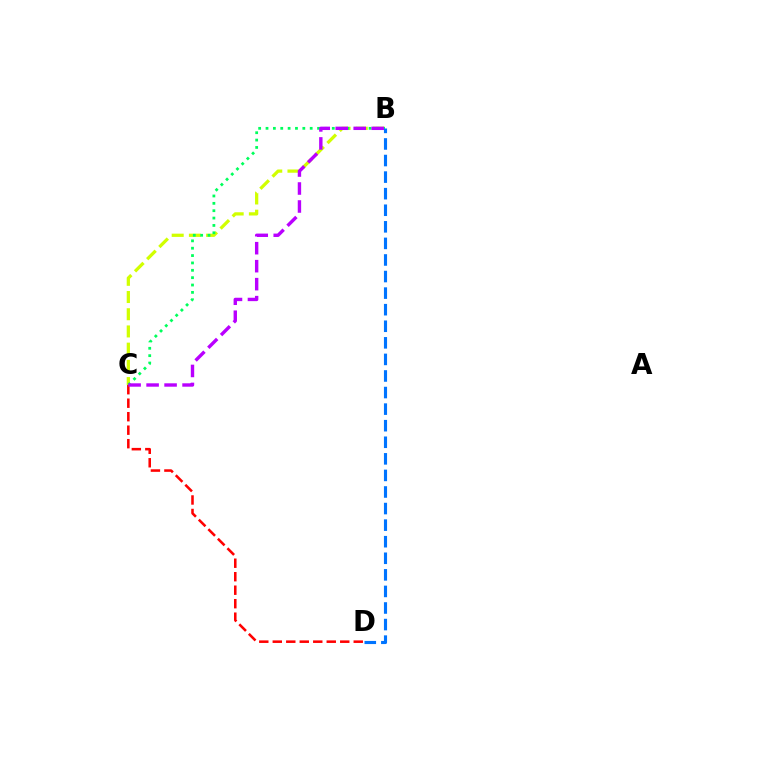{('B', 'C'): [{'color': '#d1ff00', 'line_style': 'dashed', 'thickness': 2.34}, {'color': '#00ff5c', 'line_style': 'dotted', 'thickness': 2.0}, {'color': '#b900ff', 'line_style': 'dashed', 'thickness': 2.44}], ('B', 'D'): [{'color': '#0074ff', 'line_style': 'dashed', 'thickness': 2.25}], ('C', 'D'): [{'color': '#ff0000', 'line_style': 'dashed', 'thickness': 1.83}]}